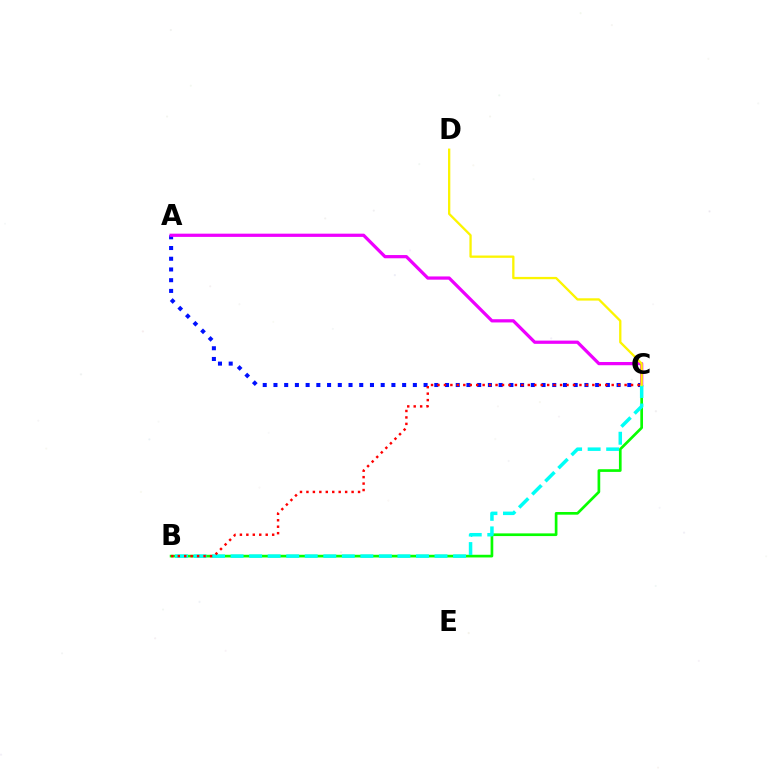{('B', 'C'): [{'color': '#08ff00', 'line_style': 'solid', 'thickness': 1.93}, {'color': '#00fff6', 'line_style': 'dashed', 'thickness': 2.52}, {'color': '#ff0000', 'line_style': 'dotted', 'thickness': 1.75}], ('A', 'C'): [{'color': '#0010ff', 'line_style': 'dotted', 'thickness': 2.91}, {'color': '#ee00ff', 'line_style': 'solid', 'thickness': 2.33}], ('C', 'D'): [{'color': '#fcf500', 'line_style': 'solid', 'thickness': 1.66}]}